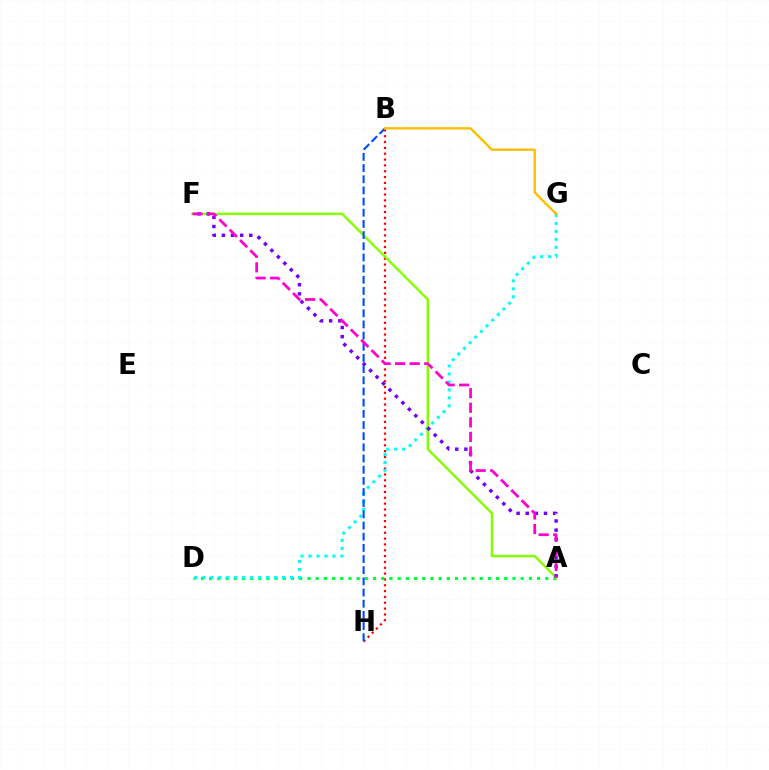{('B', 'H'): [{'color': '#ff0000', 'line_style': 'dotted', 'thickness': 1.58}, {'color': '#004bff', 'line_style': 'dashed', 'thickness': 1.52}], ('A', 'D'): [{'color': '#00ff39', 'line_style': 'dotted', 'thickness': 2.23}], ('D', 'G'): [{'color': '#00fff6', 'line_style': 'dotted', 'thickness': 2.17}], ('A', 'F'): [{'color': '#84ff00', 'line_style': 'solid', 'thickness': 1.74}, {'color': '#7200ff', 'line_style': 'dotted', 'thickness': 2.48}, {'color': '#ff00cf', 'line_style': 'dashed', 'thickness': 1.98}], ('B', 'G'): [{'color': '#ffbd00', 'line_style': 'solid', 'thickness': 1.7}]}